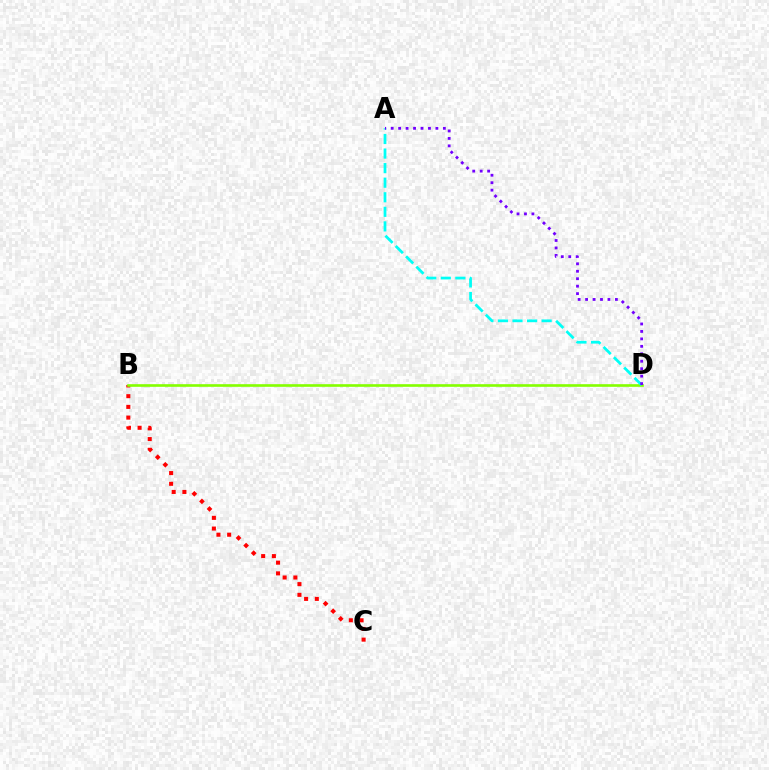{('B', 'C'): [{'color': '#ff0000', 'line_style': 'dotted', 'thickness': 2.91}], ('B', 'D'): [{'color': '#84ff00', 'line_style': 'solid', 'thickness': 1.9}], ('A', 'D'): [{'color': '#00fff6', 'line_style': 'dashed', 'thickness': 1.98}, {'color': '#7200ff', 'line_style': 'dotted', 'thickness': 2.02}]}